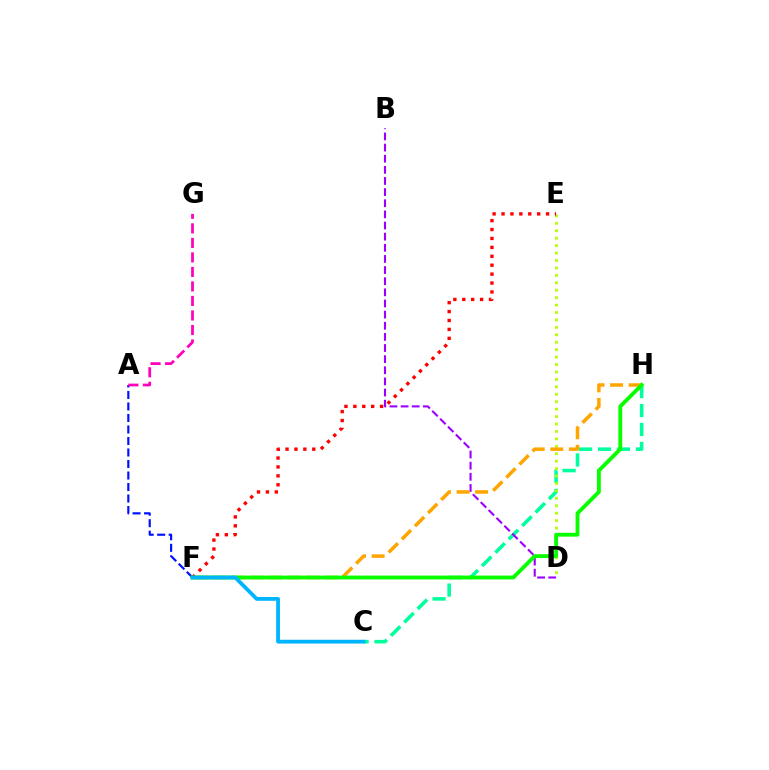{('A', 'F'): [{'color': '#0010ff', 'line_style': 'dashed', 'thickness': 1.56}], ('C', 'H'): [{'color': '#00ff9d', 'line_style': 'dashed', 'thickness': 2.57}], ('D', 'E'): [{'color': '#b3ff00', 'line_style': 'dotted', 'thickness': 2.02}], ('A', 'G'): [{'color': '#ff00bd', 'line_style': 'dashed', 'thickness': 1.97}], ('E', 'F'): [{'color': '#ff0000', 'line_style': 'dotted', 'thickness': 2.42}], ('B', 'D'): [{'color': '#9b00ff', 'line_style': 'dashed', 'thickness': 1.51}], ('F', 'H'): [{'color': '#ffa500', 'line_style': 'dashed', 'thickness': 2.52}, {'color': '#08ff00', 'line_style': 'solid', 'thickness': 2.77}], ('C', 'F'): [{'color': '#00b5ff', 'line_style': 'solid', 'thickness': 2.74}]}